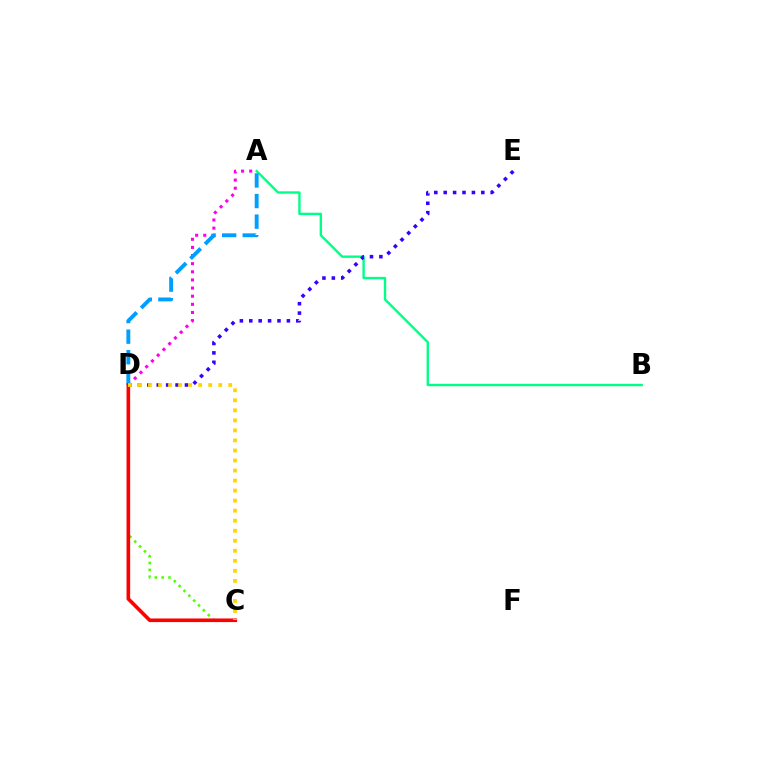{('C', 'D'): [{'color': '#4fff00', 'line_style': 'dotted', 'thickness': 1.86}, {'color': '#ff0000', 'line_style': 'solid', 'thickness': 2.61}, {'color': '#ffd500', 'line_style': 'dotted', 'thickness': 2.73}], ('A', 'B'): [{'color': '#00ff86', 'line_style': 'solid', 'thickness': 1.7}], ('A', 'D'): [{'color': '#ff00ed', 'line_style': 'dotted', 'thickness': 2.21}, {'color': '#009eff', 'line_style': 'dashed', 'thickness': 2.8}], ('D', 'E'): [{'color': '#3700ff', 'line_style': 'dotted', 'thickness': 2.55}]}